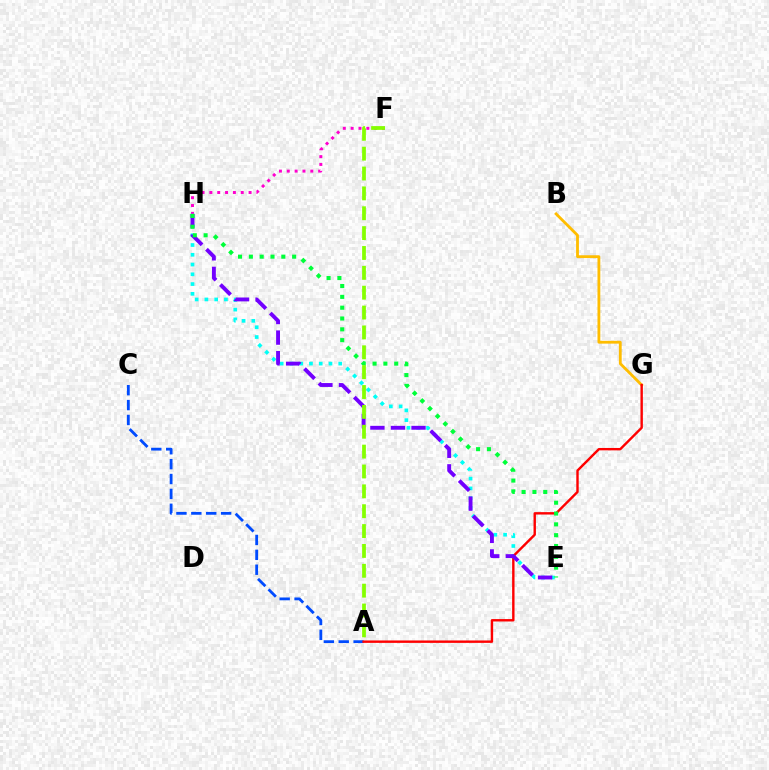{('F', 'H'): [{'color': '#ff00cf', 'line_style': 'dotted', 'thickness': 2.13}], ('B', 'G'): [{'color': '#ffbd00', 'line_style': 'solid', 'thickness': 2.03}], ('A', 'C'): [{'color': '#004bff', 'line_style': 'dashed', 'thickness': 2.02}], ('E', 'H'): [{'color': '#00fff6', 'line_style': 'dotted', 'thickness': 2.65}, {'color': '#7200ff', 'line_style': 'dashed', 'thickness': 2.79}, {'color': '#00ff39', 'line_style': 'dotted', 'thickness': 2.94}], ('A', 'G'): [{'color': '#ff0000', 'line_style': 'solid', 'thickness': 1.73}], ('A', 'F'): [{'color': '#84ff00', 'line_style': 'dashed', 'thickness': 2.7}]}